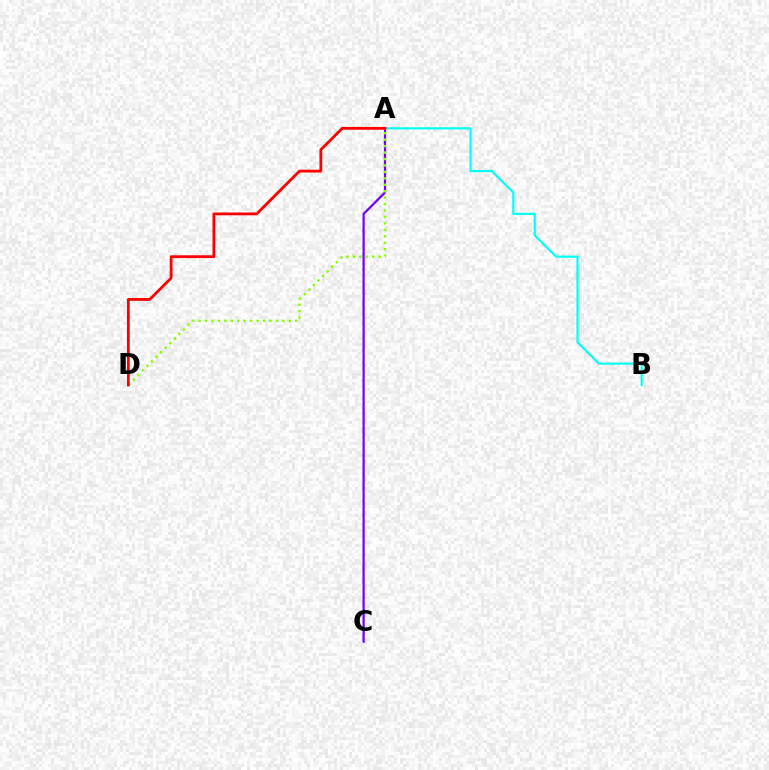{('A', 'C'): [{'color': '#7200ff', 'line_style': 'solid', 'thickness': 1.61}], ('A', 'B'): [{'color': '#00fff6', 'line_style': 'solid', 'thickness': 1.56}], ('A', 'D'): [{'color': '#84ff00', 'line_style': 'dotted', 'thickness': 1.75}, {'color': '#ff0000', 'line_style': 'solid', 'thickness': 2.01}]}